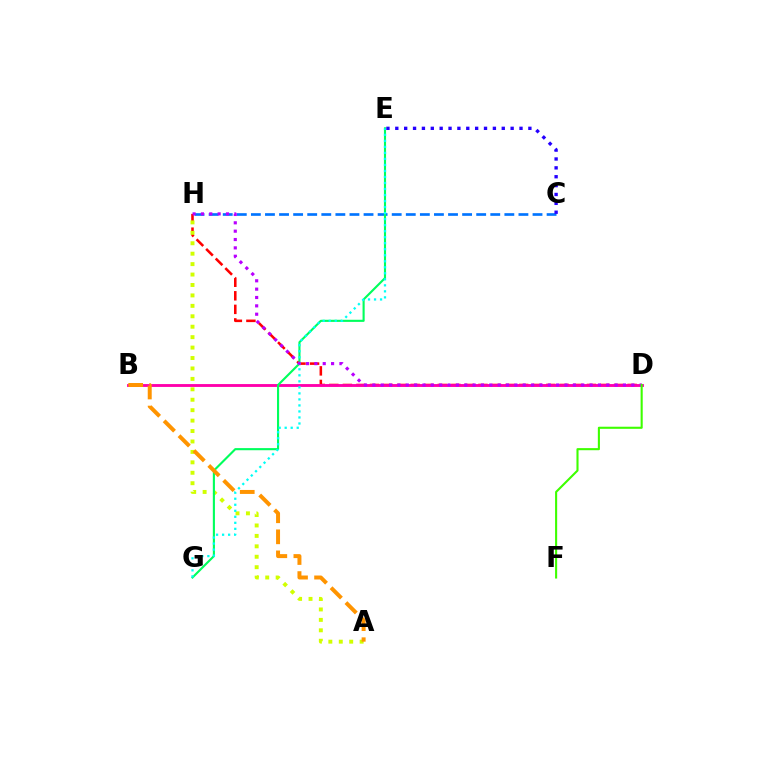{('D', 'H'): [{'color': '#ff0000', 'line_style': 'dashed', 'thickness': 1.84}, {'color': '#b900ff', 'line_style': 'dotted', 'thickness': 2.27}], ('A', 'H'): [{'color': '#d1ff00', 'line_style': 'dotted', 'thickness': 2.83}], ('B', 'D'): [{'color': '#ff00ac', 'line_style': 'solid', 'thickness': 2.06}], ('C', 'H'): [{'color': '#0074ff', 'line_style': 'dashed', 'thickness': 1.91}], ('E', 'G'): [{'color': '#00ff5c', 'line_style': 'solid', 'thickness': 1.53}, {'color': '#00fff6', 'line_style': 'dotted', 'thickness': 1.64}], ('A', 'B'): [{'color': '#ff9400', 'line_style': 'dashed', 'thickness': 2.86}], ('D', 'F'): [{'color': '#3dff00', 'line_style': 'solid', 'thickness': 1.51}], ('C', 'E'): [{'color': '#2500ff', 'line_style': 'dotted', 'thickness': 2.41}]}